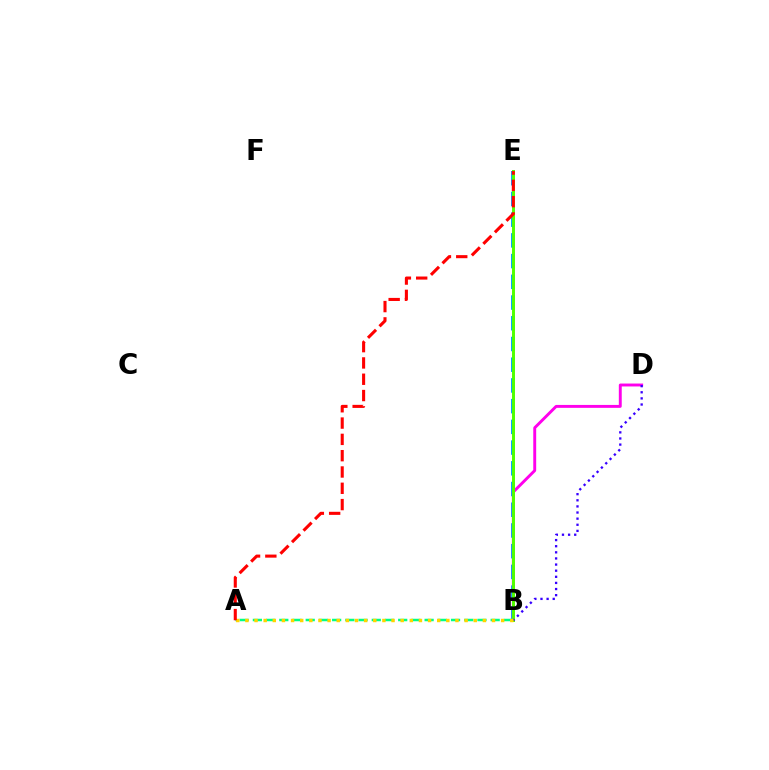{('B', 'E'): [{'color': '#009eff', 'line_style': 'dashed', 'thickness': 2.81}, {'color': '#4fff00', 'line_style': 'solid', 'thickness': 2.13}], ('B', 'D'): [{'color': '#ff00ed', 'line_style': 'solid', 'thickness': 2.1}, {'color': '#3700ff', 'line_style': 'dotted', 'thickness': 1.66}], ('A', 'B'): [{'color': '#00ff86', 'line_style': 'dashed', 'thickness': 1.79}, {'color': '#ffd500', 'line_style': 'dotted', 'thickness': 2.48}], ('A', 'E'): [{'color': '#ff0000', 'line_style': 'dashed', 'thickness': 2.21}]}